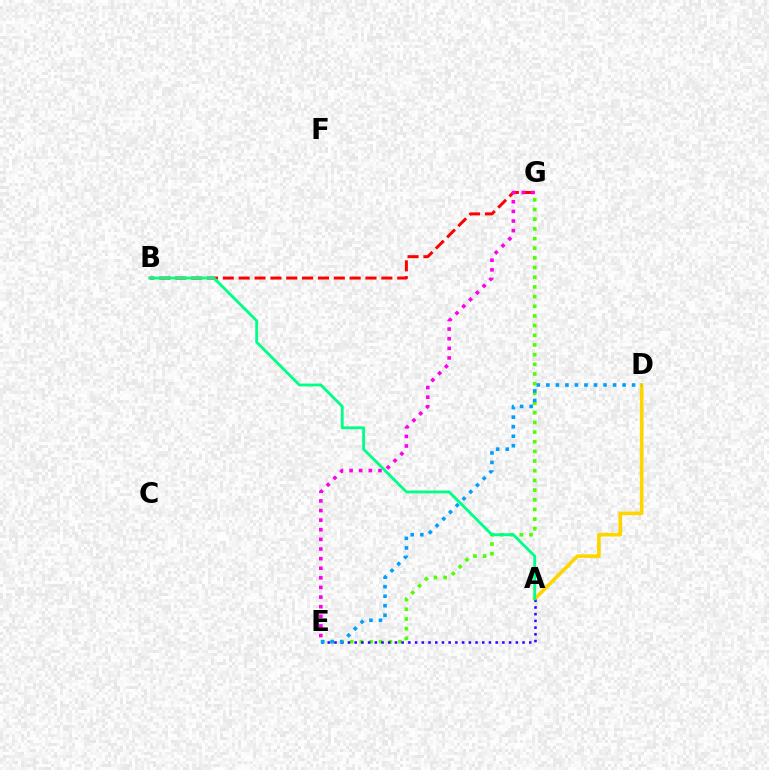{('E', 'G'): [{'color': '#4fff00', 'line_style': 'dotted', 'thickness': 2.63}, {'color': '#ff00ed', 'line_style': 'dotted', 'thickness': 2.61}], ('A', 'D'): [{'color': '#ffd500', 'line_style': 'solid', 'thickness': 2.63}], ('B', 'G'): [{'color': '#ff0000', 'line_style': 'dashed', 'thickness': 2.15}], ('A', 'E'): [{'color': '#3700ff', 'line_style': 'dotted', 'thickness': 1.82}], ('D', 'E'): [{'color': '#009eff', 'line_style': 'dotted', 'thickness': 2.59}], ('A', 'B'): [{'color': '#00ff86', 'line_style': 'solid', 'thickness': 2.05}]}